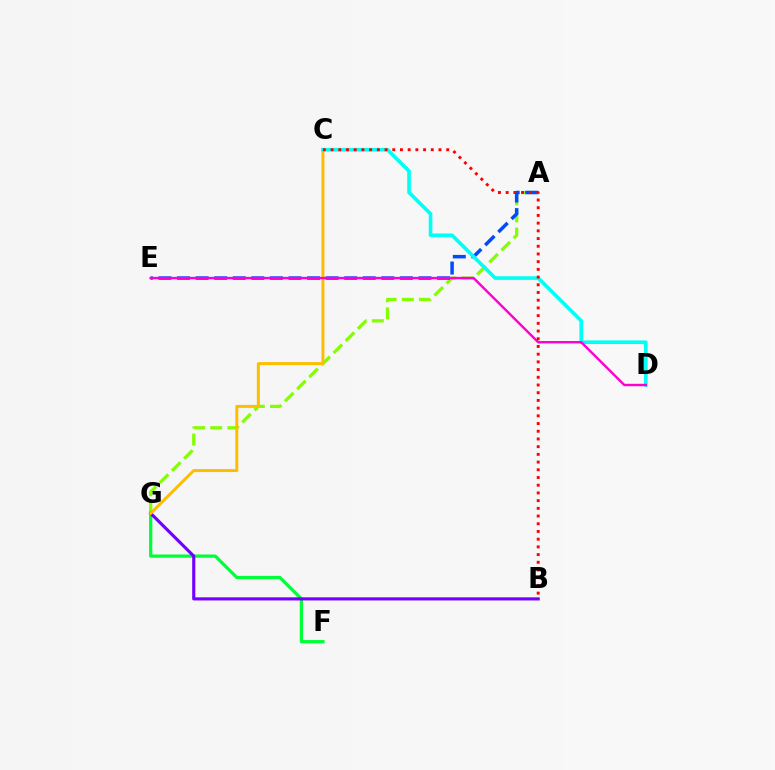{('A', 'G'): [{'color': '#84ff00', 'line_style': 'dashed', 'thickness': 2.33}], ('F', 'G'): [{'color': '#00ff39', 'line_style': 'solid', 'thickness': 2.35}], ('B', 'G'): [{'color': '#7200ff', 'line_style': 'solid', 'thickness': 2.25}], ('A', 'E'): [{'color': '#004bff', 'line_style': 'dashed', 'thickness': 2.52}], ('C', 'G'): [{'color': '#ffbd00', 'line_style': 'solid', 'thickness': 2.15}], ('C', 'D'): [{'color': '#00fff6', 'line_style': 'solid', 'thickness': 2.63}], ('D', 'E'): [{'color': '#ff00cf', 'line_style': 'solid', 'thickness': 1.75}], ('B', 'C'): [{'color': '#ff0000', 'line_style': 'dotted', 'thickness': 2.09}]}